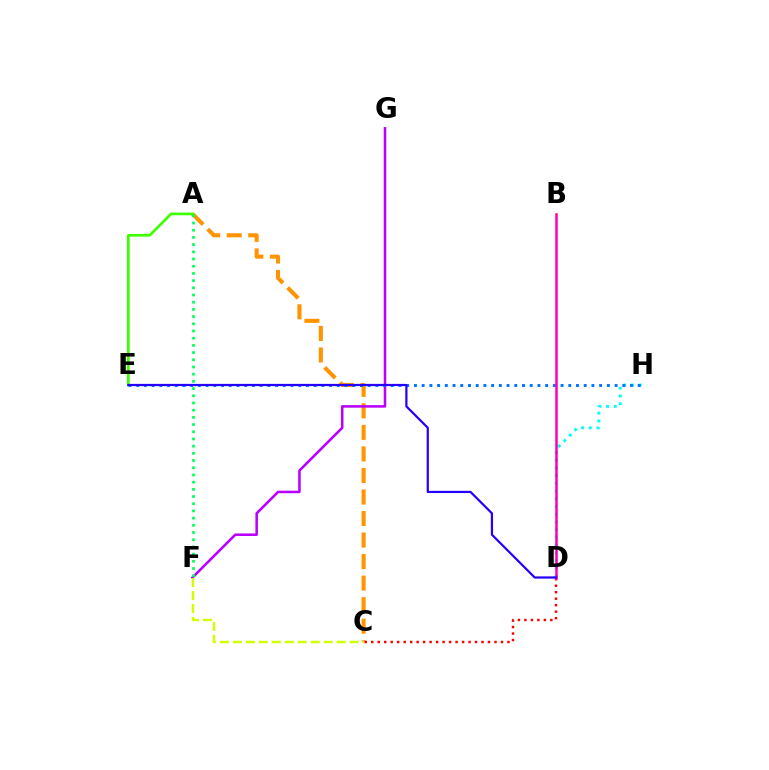{('A', 'C'): [{'color': '#ff9400', 'line_style': 'dashed', 'thickness': 2.93}], ('A', 'E'): [{'color': '#3dff00', 'line_style': 'solid', 'thickness': 1.94}], ('F', 'G'): [{'color': '#b900ff', 'line_style': 'solid', 'thickness': 1.84}], ('D', 'H'): [{'color': '#00fff6', 'line_style': 'dotted', 'thickness': 2.1}], ('C', 'D'): [{'color': '#ff0000', 'line_style': 'dotted', 'thickness': 1.76}], ('C', 'F'): [{'color': '#d1ff00', 'line_style': 'dashed', 'thickness': 1.76}], ('E', 'H'): [{'color': '#0074ff', 'line_style': 'dotted', 'thickness': 2.1}], ('B', 'D'): [{'color': '#ff00ac', 'line_style': 'solid', 'thickness': 1.81}], ('D', 'E'): [{'color': '#2500ff', 'line_style': 'solid', 'thickness': 1.6}], ('A', 'F'): [{'color': '#00ff5c', 'line_style': 'dotted', 'thickness': 1.96}]}